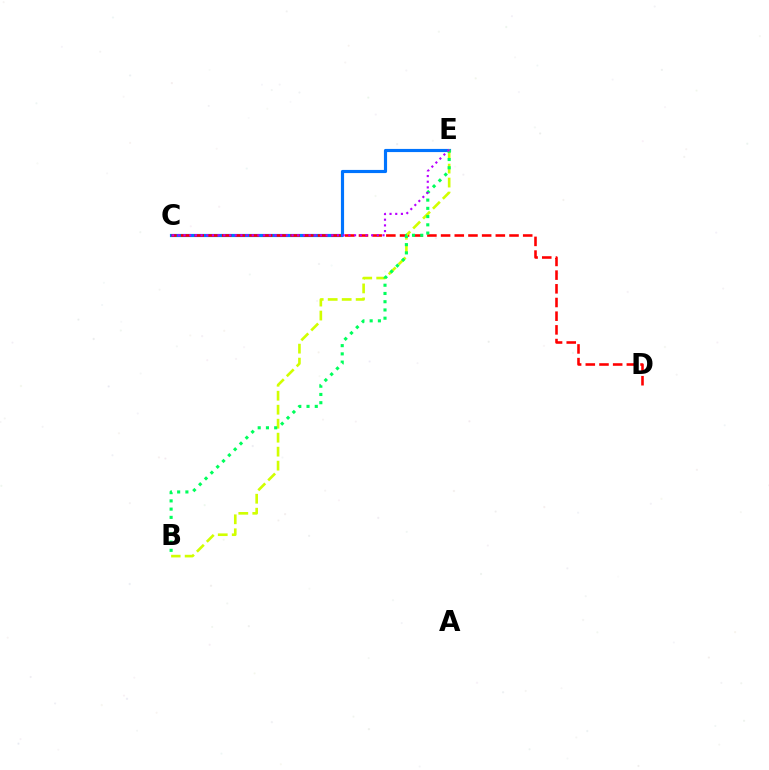{('C', 'E'): [{'color': '#0074ff', 'line_style': 'solid', 'thickness': 2.27}, {'color': '#b900ff', 'line_style': 'dotted', 'thickness': 1.54}], ('C', 'D'): [{'color': '#ff0000', 'line_style': 'dashed', 'thickness': 1.86}], ('B', 'E'): [{'color': '#d1ff00', 'line_style': 'dashed', 'thickness': 1.9}, {'color': '#00ff5c', 'line_style': 'dotted', 'thickness': 2.24}]}